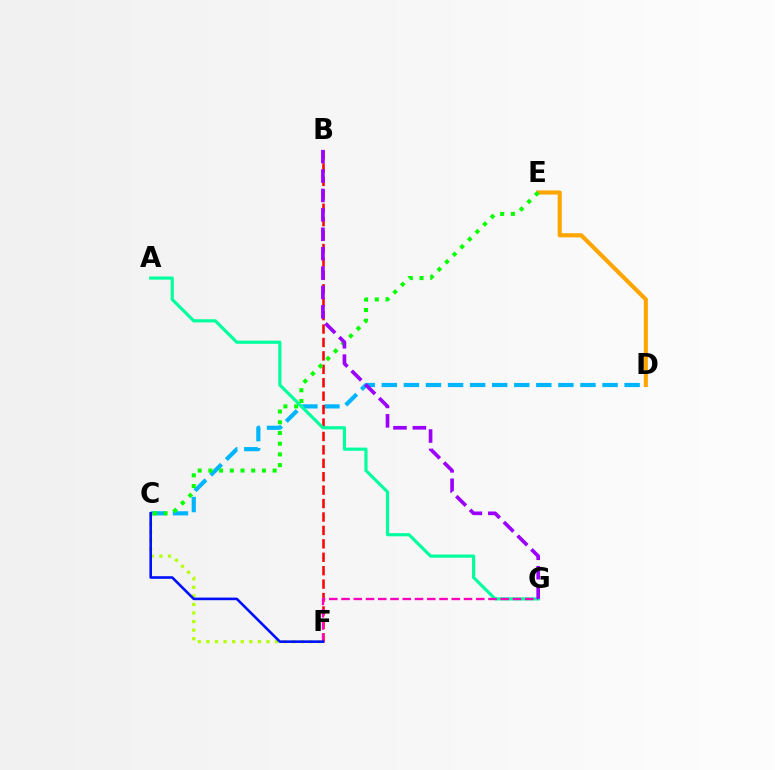{('C', 'D'): [{'color': '#00b5ff', 'line_style': 'dashed', 'thickness': 3.0}], ('C', 'F'): [{'color': '#b3ff00', 'line_style': 'dotted', 'thickness': 2.33}, {'color': '#0010ff', 'line_style': 'solid', 'thickness': 1.88}], ('B', 'F'): [{'color': '#ff0000', 'line_style': 'dashed', 'thickness': 1.82}], ('D', 'E'): [{'color': '#ffa500', 'line_style': 'solid', 'thickness': 2.96}], ('A', 'G'): [{'color': '#00ff9d', 'line_style': 'solid', 'thickness': 2.28}], ('C', 'E'): [{'color': '#08ff00', 'line_style': 'dotted', 'thickness': 2.91}], ('F', 'G'): [{'color': '#ff00bd', 'line_style': 'dashed', 'thickness': 1.66}], ('B', 'G'): [{'color': '#9b00ff', 'line_style': 'dashed', 'thickness': 2.64}]}